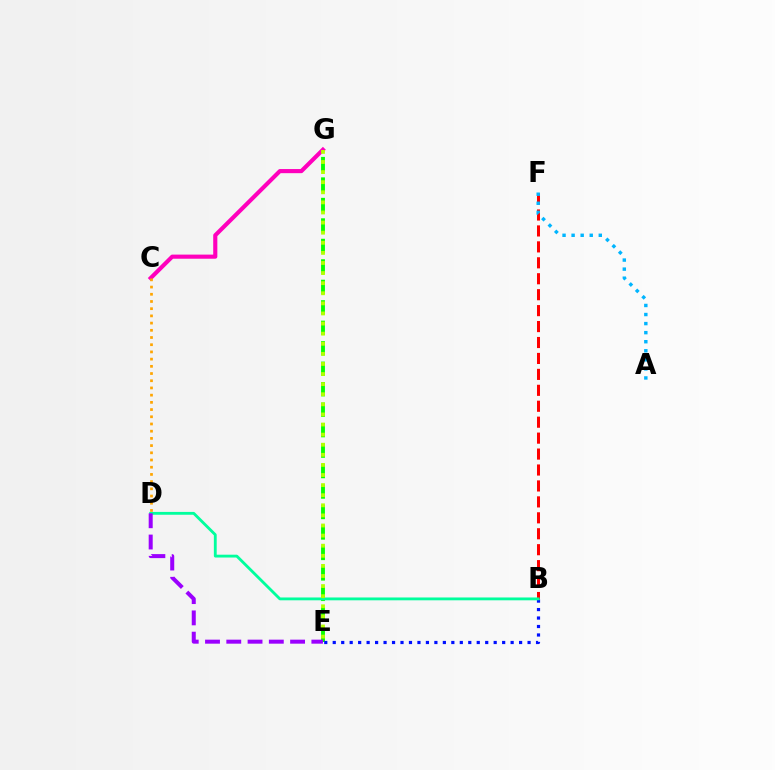{('E', 'G'): [{'color': '#08ff00', 'line_style': 'dashed', 'thickness': 2.78}, {'color': '#b3ff00', 'line_style': 'dotted', 'thickness': 2.74}], ('C', 'G'): [{'color': '#ff00bd', 'line_style': 'solid', 'thickness': 2.97}], ('B', 'F'): [{'color': '#ff0000', 'line_style': 'dashed', 'thickness': 2.17}], ('B', 'E'): [{'color': '#0010ff', 'line_style': 'dotted', 'thickness': 2.3}], ('B', 'D'): [{'color': '#00ff9d', 'line_style': 'solid', 'thickness': 2.04}], ('D', 'E'): [{'color': '#9b00ff', 'line_style': 'dashed', 'thickness': 2.89}], ('C', 'D'): [{'color': '#ffa500', 'line_style': 'dotted', 'thickness': 1.96}], ('A', 'F'): [{'color': '#00b5ff', 'line_style': 'dotted', 'thickness': 2.46}]}